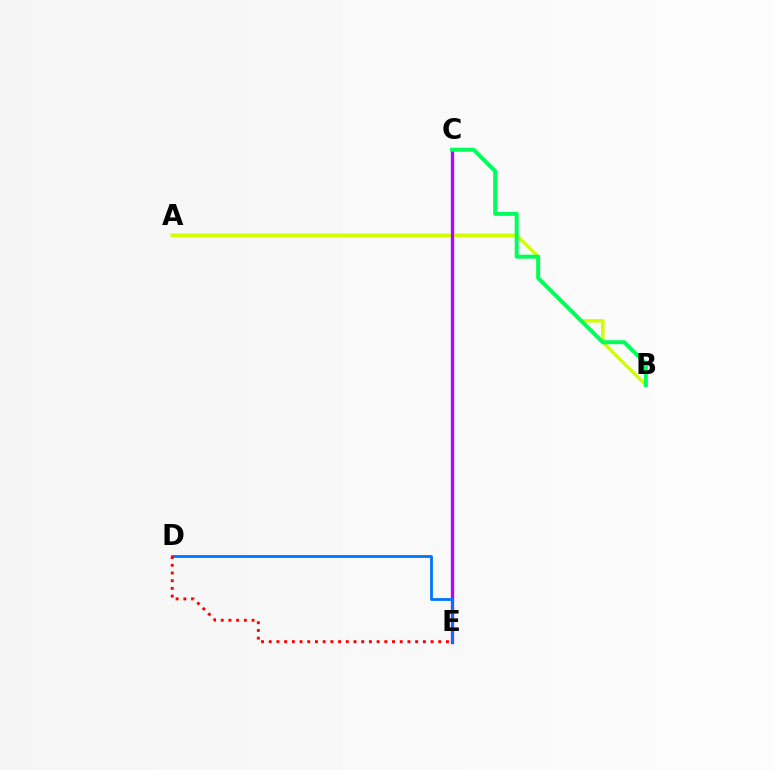{('A', 'B'): [{'color': '#d1ff00', 'line_style': 'solid', 'thickness': 2.5}], ('C', 'E'): [{'color': '#b900ff', 'line_style': 'solid', 'thickness': 2.37}], ('D', 'E'): [{'color': '#0074ff', 'line_style': 'solid', 'thickness': 2.0}, {'color': '#ff0000', 'line_style': 'dotted', 'thickness': 2.09}], ('B', 'C'): [{'color': '#00ff5c', 'line_style': 'solid', 'thickness': 2.86}]}